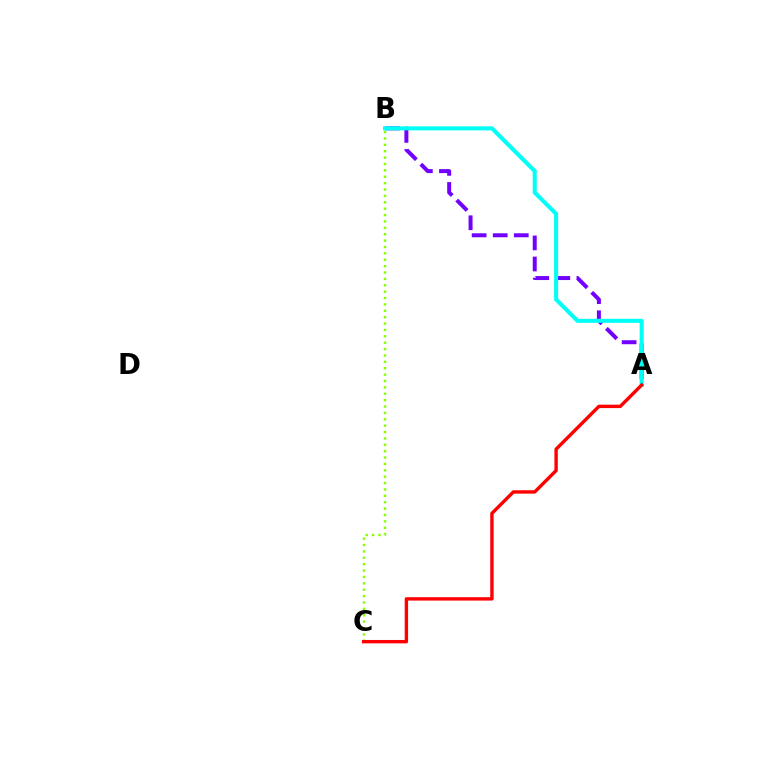{('B', 'C'): [{'color': '#84ff00', 'line_style': 'dotted', 'thickness': 1.73}], ('A', 'B'): [{'color': '#7200ff', 'line_style': 'dashed', 'thickness': 2.86}, {'color': '#00fff6', 'line_style': 'solid', 'thickness': 2.92}], ('A', 'C'): [{'color': '#ff0000', 'line_style': 'solid', 'thickness': 2.44}]}